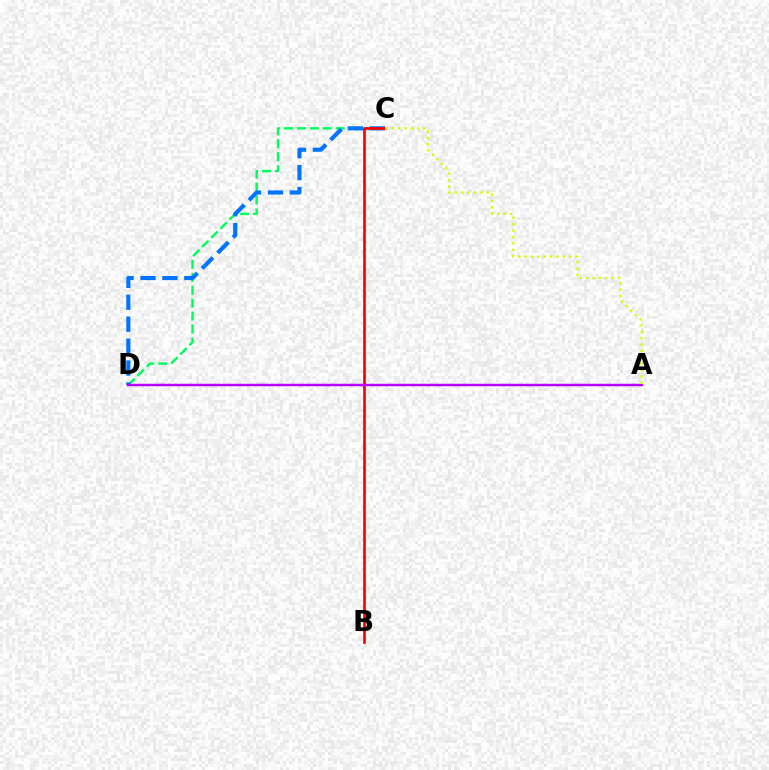{('C', 'D'): [{'color': '#00ff5c', 'line_style': 'dashed', 'thickness': 1.76}, {'color': '#0074ff', 'line_style': 'dashed', 'thickness': 2.98}], ('B', 'C'): [{'color': '#ff0000', 'line_style': 'solid', 'thickness': 1.93}], ('A', 'D'): [{'color': '#b900ff', 'line_style': 'solid', 'thickness': 1.78}], ('A', 'C'): [{'color': '#d1ff00', 'line_style': 'dotted', 'thickness': 1.73}]}